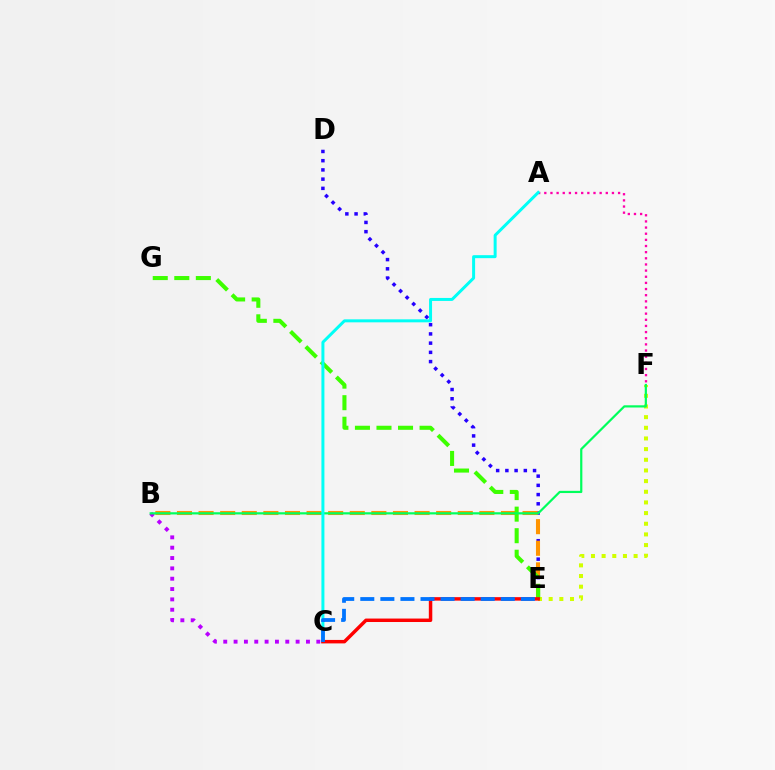{('D', 'E'): [{'color': '#2500ff', 'line_style': 'dotted', 'thickness': 2.51}], ('B', 'C'): [{'color': '#b900ff', 'line_style': 'dotted', 'thickness': 2.81}], ('E', 'F'): [{'color': '#d1ff00', 'line_style': 'dotted', 'thickness': 2.9}], ('B', 'E'): [{'color': '#ff9400', 'line_style': 'dashed', 'thickness': 2.93}], ('E', 'G'): [{'color': '#3dff00', 'line_style': 'dashed', 'thickness': 2.93}], ('B', 'F'): [{'color': '#00ff5c', 'line_style': 'solid', 'thickness': 1.59}], ('A', 'F'): [{'color': '#ff00ac', 'line_style': 'dotted', 'thickness': 1.67}], ('A', 'C'): [{'color': '#00fff6', 'line_style': 'solid', 'thickness': 2.15}], ('C', 'E'): [{'color': '#ff0000', 'line_style': 'solid', 'thickness': 2.49}, {'color': '#0074ff', 'line_style': 'dashed', 'thickness': 2.73}]}